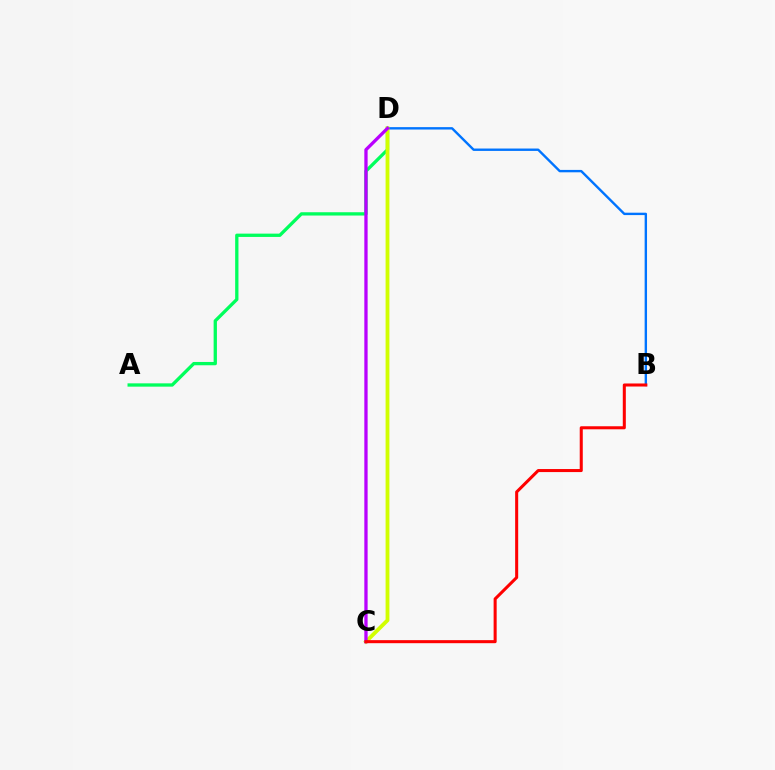{('A', 'D'): [{'color': '#00ff5c', 'line_style': 'solid', 'thickness': 2.38}], ('B', 'D'): [{'color': '#0074ff', 'line_style': 'solid', 'thickness': 1.72}], ('C', 'D'): [{'color': '#d1ff00', 'line_style': 'solid', 'thickness': 2.76}, {'color': '#b900ff', 'line_style': 'solid', 'thickness': 2.37}], ('B', 'C'): [{'color': '#ff0000', 'line_style': 'solid', 'thickness': 2.19}]}